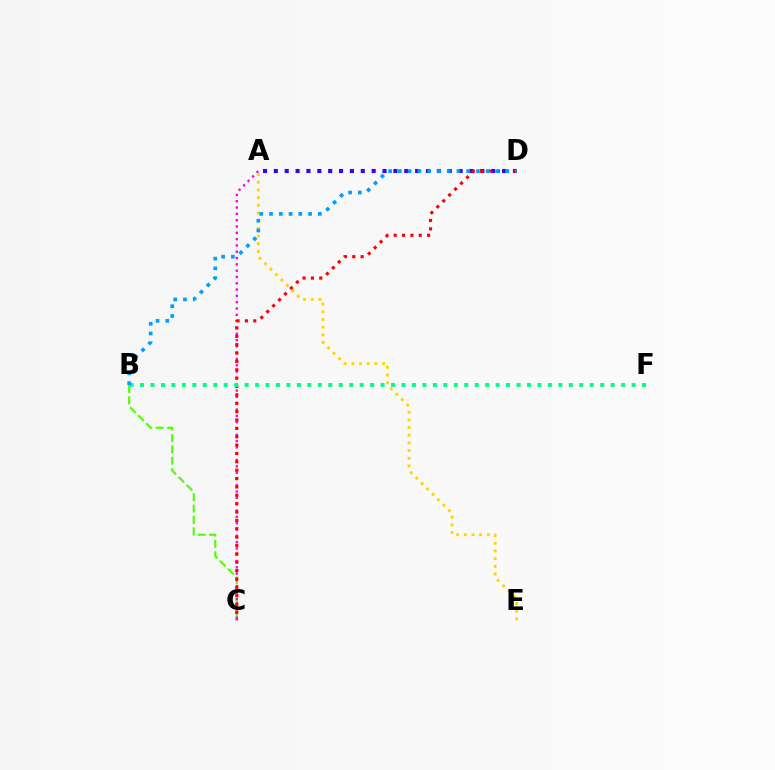{('B', 'C'): [{'color': '#4fff00', 'line_style': 'dashed', 'thickness': 1.54}], ('A', 'D'): [{'color': '#3700ff', 'line_style': 'dotted', 'thickness': 2.95}], ('A', 'C'): [{'color': '#ff00ed', 'line_style': 'dotted', 'thickness': 1.72}], ('C', 'D'): [{'color': '#ff0000', 'line_style': 'dotted', 'thickness': 2.27}], ('B', 'F'): [{'color': '#00ff86', 'line_style': 'dotted', 'thickness': 2.84}], ('A', 'E'): [{'color': '#ffd500', 'line_style': 'dotted', 'thickness': 2.09}], ('B', 'D'): [{'color': '#009eff', 'line_style': 'dotted', 'thickness': 2.65}]}